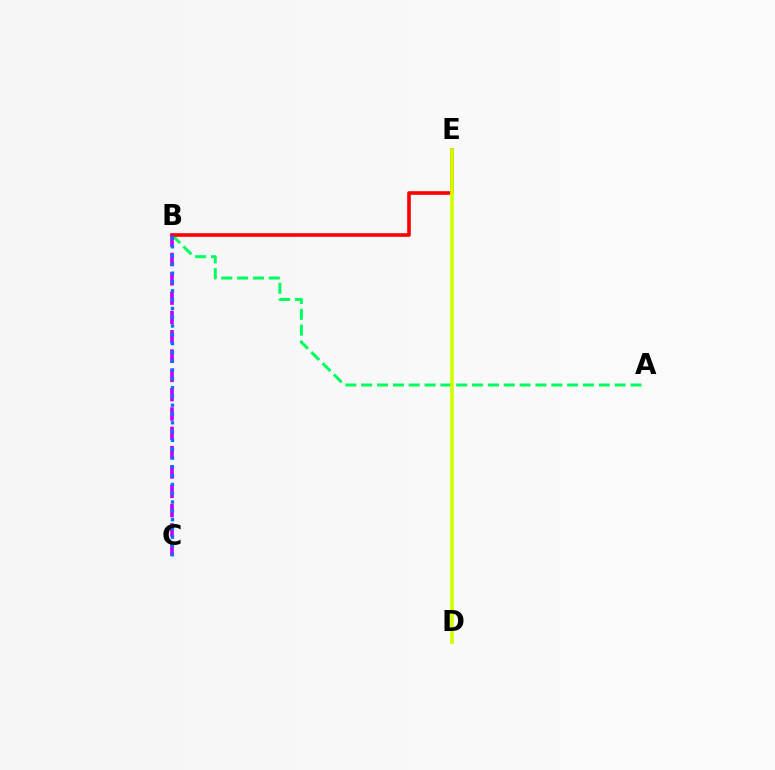{('A', 'B'): [{'color': '#00ff5c', 'line_style': 'dashed', 'thickness': 2.15}], ('B', 'E'): [{'color': '#ff0000', 'line_style': 'solid', 'thickness': 2.61}], ('D', 'E'): [{'color': '#d1ff00', 'line_style': 'solid', 'thickness': 2.69}], ('B', 'C'): [{'color': '#b900ff', 'line_style': 'dashed', 'thickness': 2.62}, {'color': '#0074ff', 'line_style': 'dotted', 'thickness': 2.39}]}